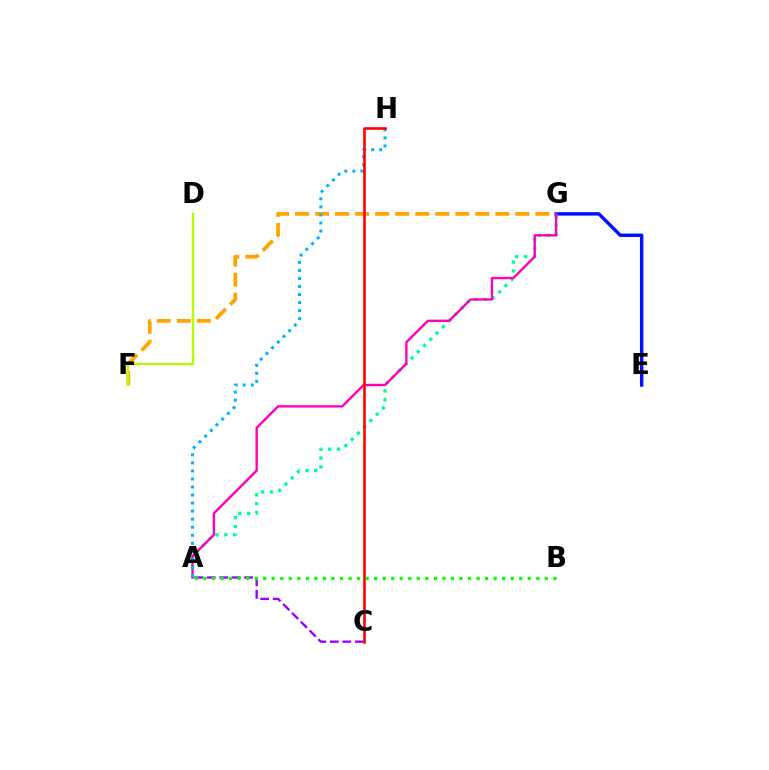{('E', 'G'): [{'color': '#0010ff', 'line_style': 'solid', 'thickness': 2.46}], ('F', 'G'): [{'color': '#ffa500', 'line_style': 'dashed', 'thickness': 2.72}], ('A', 'G'): [{'color': '#00ff9d', 'line_style': 'dotted', 'thickness': 2.4}, {'color': '#ff00bd', 'line_style': 'solid', 'thickness': 1.72}], ('A', 'H'): [{'color': '#00b5ff', 'line_style': 'dotted', 'thickness': 2.18}], ('A', 'C'): [{'color': '#9b00ff', 'line_style': 'dashed', 'thickness': 1.7}], ('C', 'H'): [{'color': '#ff0000', 'line_style': 'solid', 'thickness': 1.88}], ('A', 'B'): [{'color': '#08ff00', 'line_style': 'dotted', 'thickness': 2.32}], ('D', 'F'): [{'color': '#b3ff00', 'line_style': 'solid', 'thickness': 1.67}]}